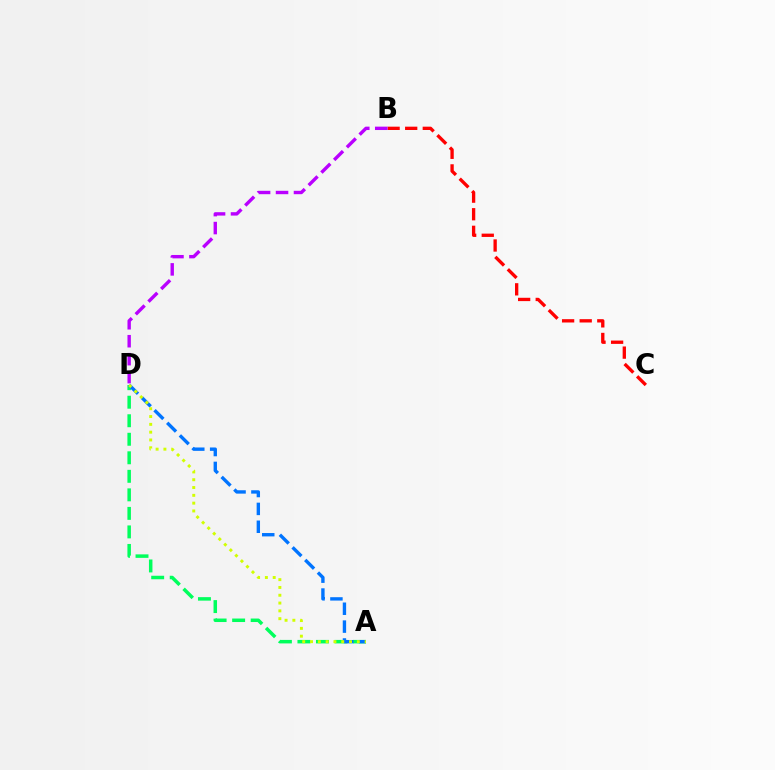{('A', 'D'): [{'color': '#00ff5c', 'line_style': 'dashed', 'thickness': 2.52}, {'color': '#0074ff', 'line_style': 'dashed', 'thickness': 2.43}, {'color': '#d1ff00', 'line_style': 'dotted', 'thickness': 2.12}], ('B', 'C'): [{'color': '#ff0000', 'line_style': 'dashed', 'thickness': 2.39}], ('B', 'D'): [{'color': '#b900ff', 'line_style': 'dashed', 'thickness': 2.44}]}